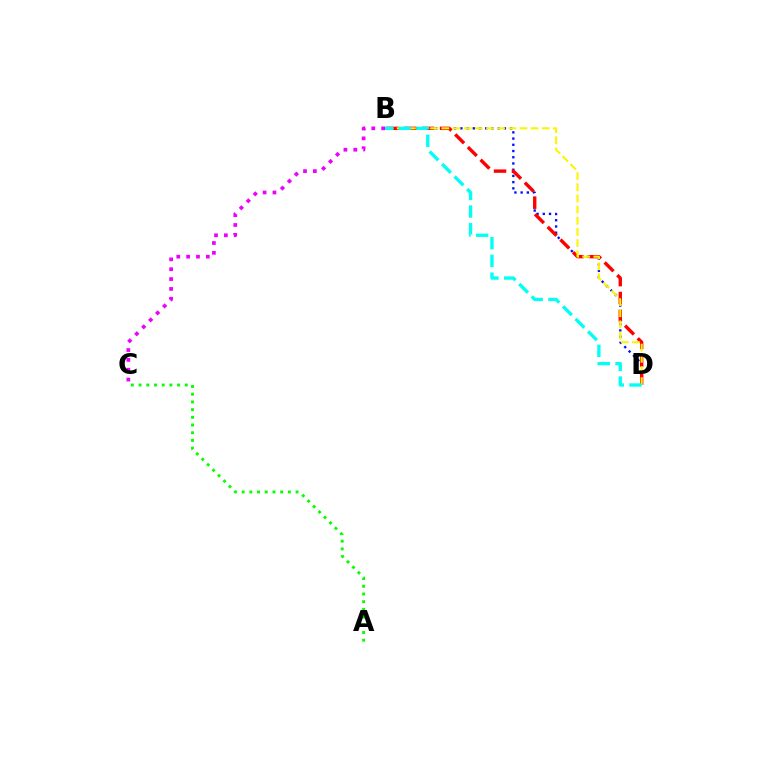{('B', 'D'): [{'color': '#0010ff', 'line_style': 'dotted', 'thickness': 1.69}, {'color': '#ff0000', 'line_style': 'dashed', 'thickness': 2.43}, {'color': '#fcf500', 'line_style': 'dashed', 'thickness': 1.52}, {'color': '#00fff6', 'line_style': 'dashed', 'thickness': 2.4}], ('B', 'C'): [{'color': '#ee00ff', 'line_style': 'dotted', 'thickness': 2.68}], ('A', 'C'): [{'color': '#08ff00', 'line_style': 'dotted', 'thickness': 2.09}]}